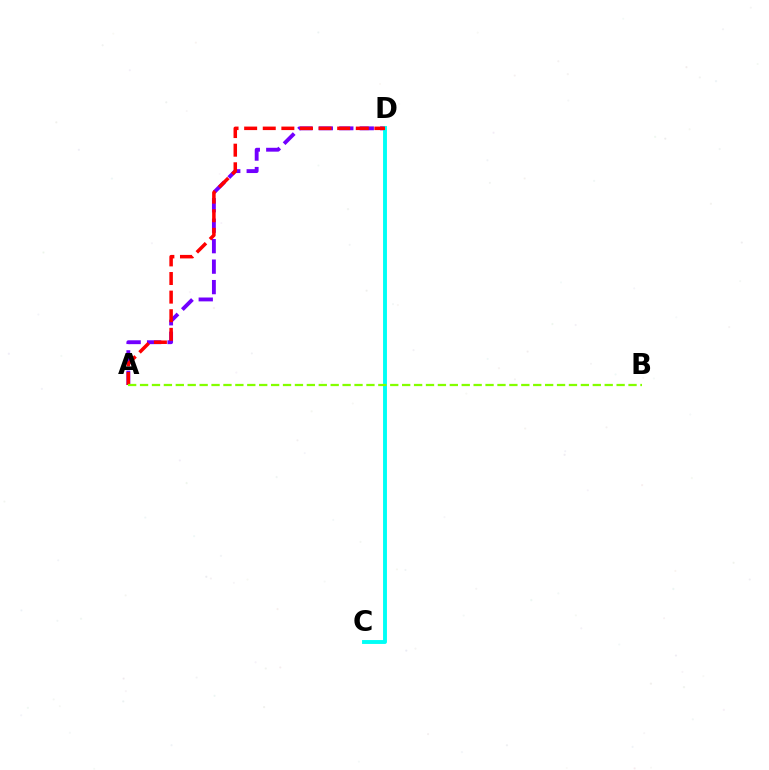{('A', 'D'): [{'color': '#7200ff', 'line_style': 'dashed', 'thickness': 2.78}, {'color': '#ff0000', 'line_style': 'dashed', 'thickness': 2.53}], ('C', 'D'): [{'color': '#00fff6', 'line_style': 'solid', 'thickness': 2.8}], ('A', 'B'): [{'color': '#84ff00', 'line_style': 'dashed', 'thickness': 1.62}]}